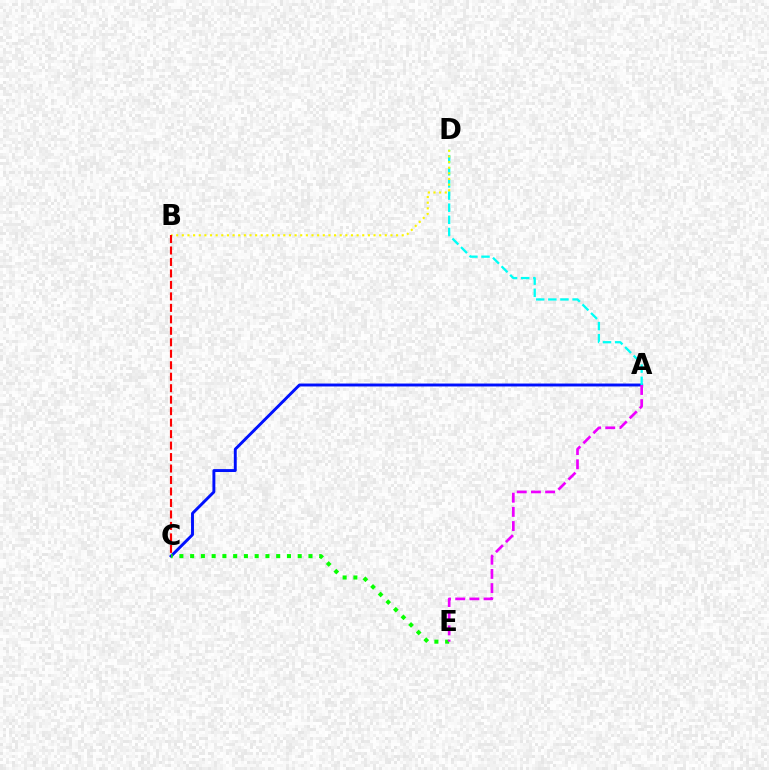{('A', 'C'): [{'color': '#0010ff', 'line_style': 'solid', 'thickness': 2.1}], ('C', 'E'): [{'color': '#08ff00', 'line_style': 'dotted', 'thickness': 2.92}], ('A', 'D'): [{'color': '#00fff6', 'line_style': 'dashed', 'thickness': 1.65}], ('B', 'D'): [{'color': '#fcf500', 'line_style': 'dotted', 'thickness': 1.53}], ('B', 'C'): [{'color': '#ff0000', 'line_style': 'dashed', 'thickness': 1.56}], ('A', 'E'): [{'color': '#ee00ff', 'line_style': 'dashed', 'thickness': 1.93}]}